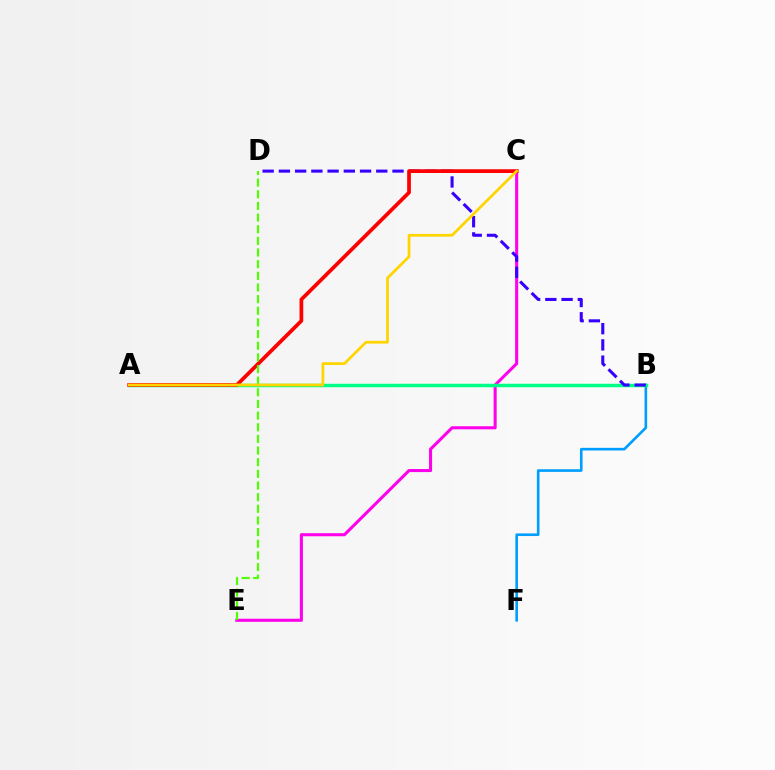{('C', 'E'): [{'color': '#ff00ed', 'line_style': 'solid', 'thickness': 2.21}], ('B', 'F'): [{'color': '#009eff', 'line_style': 'solid', 'thickness': 1.9}], ('A', 'B'): [{'color': '#00ff86', 'line_style': 'solid', 'thickness': 2.5}], ('B', 'D'): [{'color': '#3700ff', 'line_style': 'dashed', 'thickness': 2.2}], ('A', 'C'): [{'color': '#ff0000', 'line_style': 'solid', 'thickness': 2.69}, {'color': '#ffd500', 'line_style': 'solid', 'thickness': 1.98}], ('D', 'E'): [{'color': '#4fff00', 'line_style': 'dashed', 'thickness': 1.58}]}